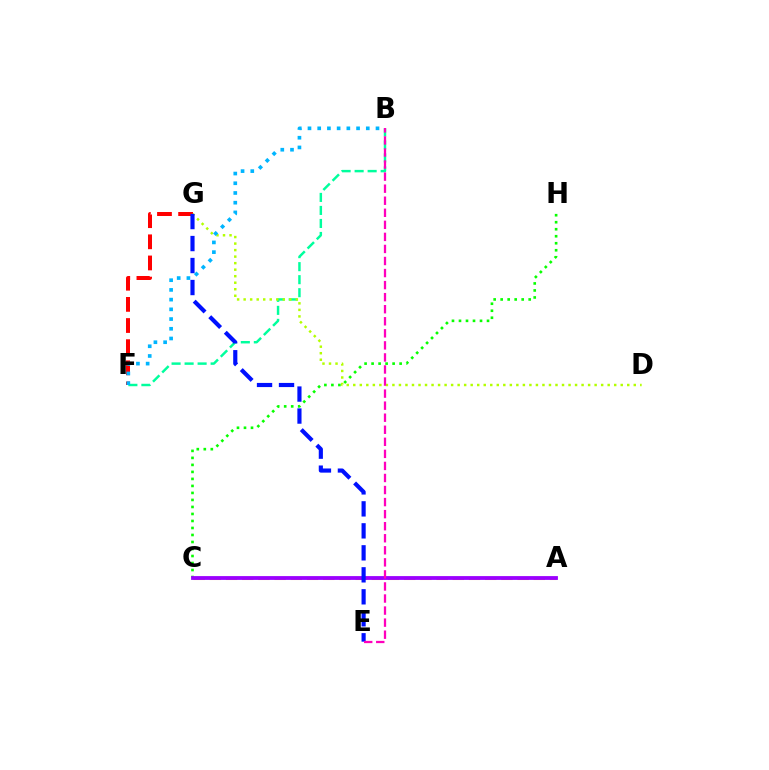{('B', 'F'): [{'color': '#00ff9d', 'line_style': 'dashed', 'thickness': 1.77}, {'color': '#00b5ff', 'line_style': 'dotted', 'thickness': 2.64}], ('C', 'H'): [{'color': '#08ff00', 'line_style': 'dotted', 'thickness': 1.9}], ('F', 'G'): [{'color': '#ff0000', 'line_style': 'dashed', 'thickness': 2.87}], ('D', 'G'): [{'color': '#b3ff00', 'line_style': 'dotted', 'thickness': 1.77}], ('A', 'C'): [{'color': '#ffa500', 'line_style': 'dashed', 'thickness': 2.2}, {'color': '#9b00ff', 'line_style': 'solid', 'thickness': 2.74}], ('E', 'G'): [{'color': '#0010ff', 'line_style': 'dashed', 'thickness': 2.99}], ('B', 'E'): [{'color': '#ff00bd', 'line_style': 'dashed', 'thickness': 1.64}]}